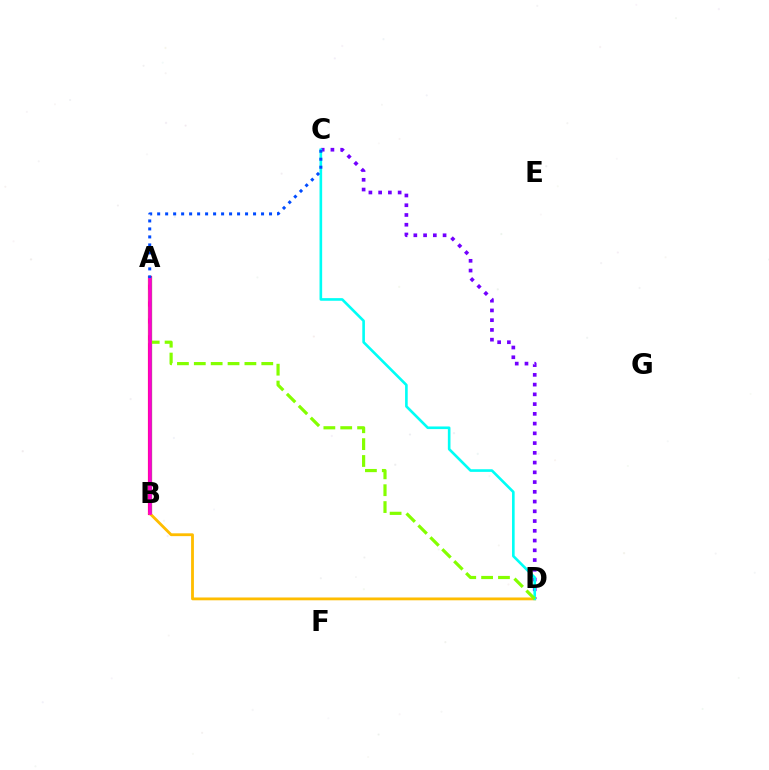{('C', 'D'): [{'color': '#7200ff', 'line_style': 'dotted', 'thickness': 2.65}, {'color': '#00fff6', 'line_style': 'solid', 'thickness': 1.89}], ('A', 'B'): [{'color': '#ff0000', 'line_style': 'solid', 'thickness': 2.99}, {'color': '#00ff39', 'line_style': 'solid', 'thickness': 2.24}, {'color': '#ff00cf', 'line_style': 'solid', 'thickness': 2.65}], ('B', 'D'): [{'color': '#ffbd00', 'line_style': 'solid', 'thickness': 2.03}], ('A', 'D'): [{'color': '#84ff00', 'line_style': 'dashed', 'thickness': 2.29}], ('A', 'C'): [{'color': '#004bff', 'line_style': 'dotted', 'thickness': 2.17}]}